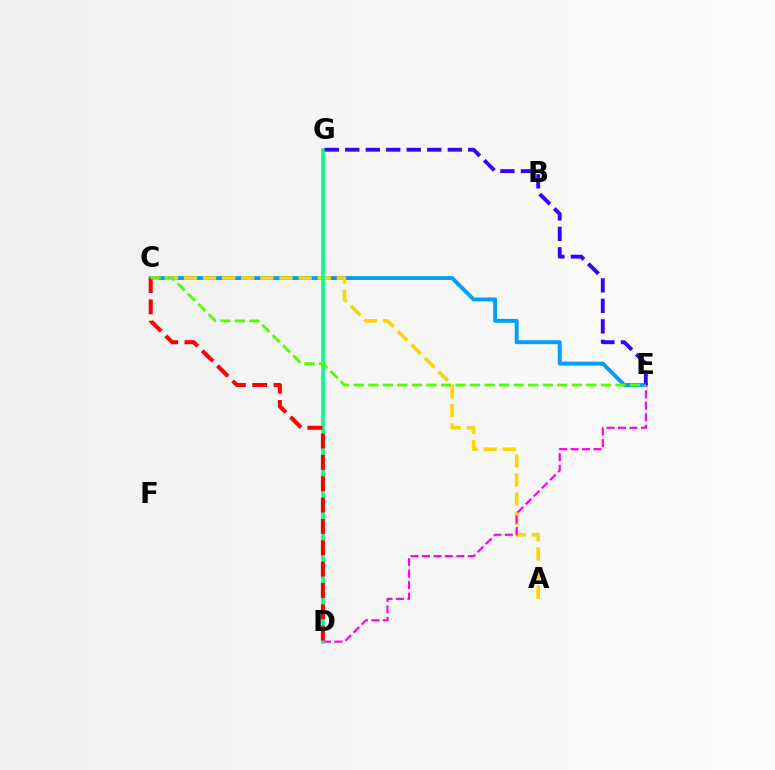{('C', 'E'): [{'color': '#009eff', 'line_style': 'solid', 'thickness': 2.8}, {'color': '#4fff00', 'line_style': 'dashed', 'thickness': 1.97}], ('A', 'C'): [{'color': '#ffd500', 'line_style': 'dashed', 'thickness': 2.6}], ('D', 'E'): [{'color': '#ff00ed', 'line_style': 'dashed', 'thickness': 1.56}], ('D', 'G'): [{'color': '#00ff86', 'line_style': 'solid', 'thickness': 2.57}], ('C', 'D'): [{'color': '#ff0000', 'line_style': 'dashed', 'thickness': 2.9}], ('E', 'G'): [{'color': '#3700ff', 'line_style': 'dashed', 'thickness': 2.78}]}